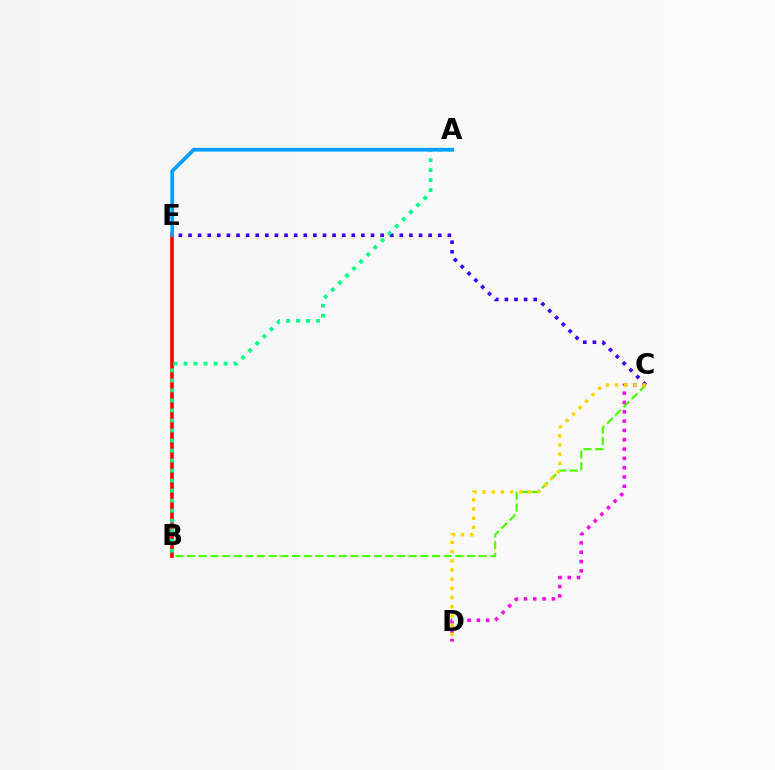{('C', 'E'): [{'color': '#3700ff', 'line_style': 'dotted', 'thickness': 2.61}], ('B', 'C'): [{'color': '#4fff00', 'line_style': 'dashed', 'thickness': 1.58}], ('B', 'E'): [{'color': '#ff0000', 'line_style': 'solid', 'thickness': 2.59}], ('A', 'B'): [{'color': '#00ff86', 'line_style': 'dotted', 'thickness': 2.72}], ('C', 'D'): [{'color': '#ff00ed', 'line_style': 'dotted', 'thickness': 2.53}, {'color': '#ffd500', 'line_style': 'dotted', 'thickness': 2.49}], ('A', 'E'): [{'color': '#009eff', 'line_style': 'solid', 'thickness': 2.67}]}